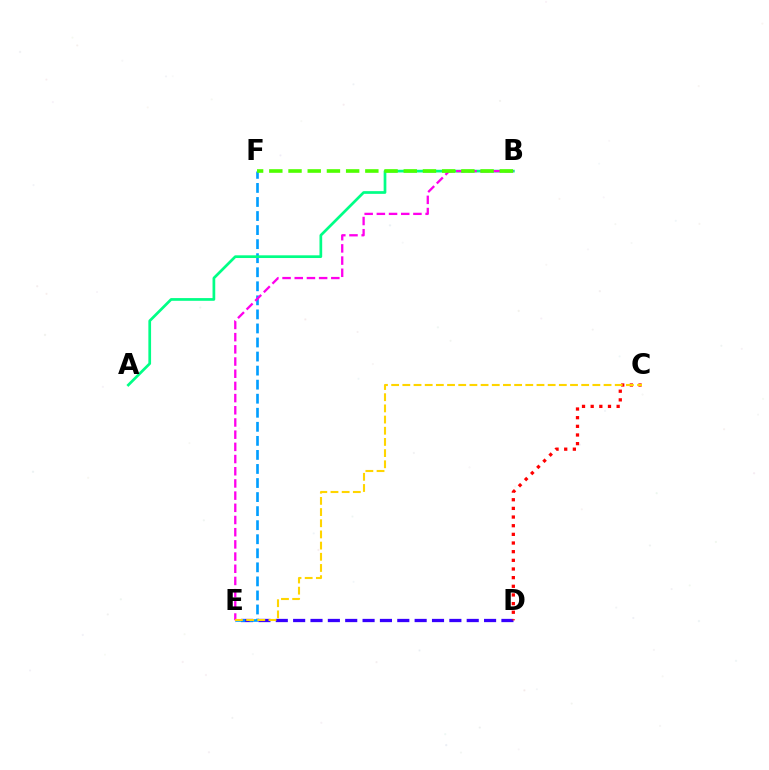{('D', 'E'): [{'color': '#3700ff', 'line_style': 'dashed', 'thickness': 2.36}], ('E', 'F'): [{'color': '#009eff', 'line_style': 'dashed', 'thickness': 1.91}], ('A', 'B'): [{'color': '#00ff86', 'line_style': 'solid', 'thickness': 1.95}], ('B', 'E'): [{'color': '#ff00ed', 'line_style': 'dashed', 'thickness': 1.66}], ('C', 'D'): [{'color': '#ff0000', 'line_style': 'dotted', 'thickness': 2.35}], ('C', 'E'): [{'color': '#ffd500', 'line_style': 'dashed', 'thickness': 1.52}], ('B', 'F'): [{'color': '#4fff00', 'line_style': 'dashed', 'thickness': 2.61}]}